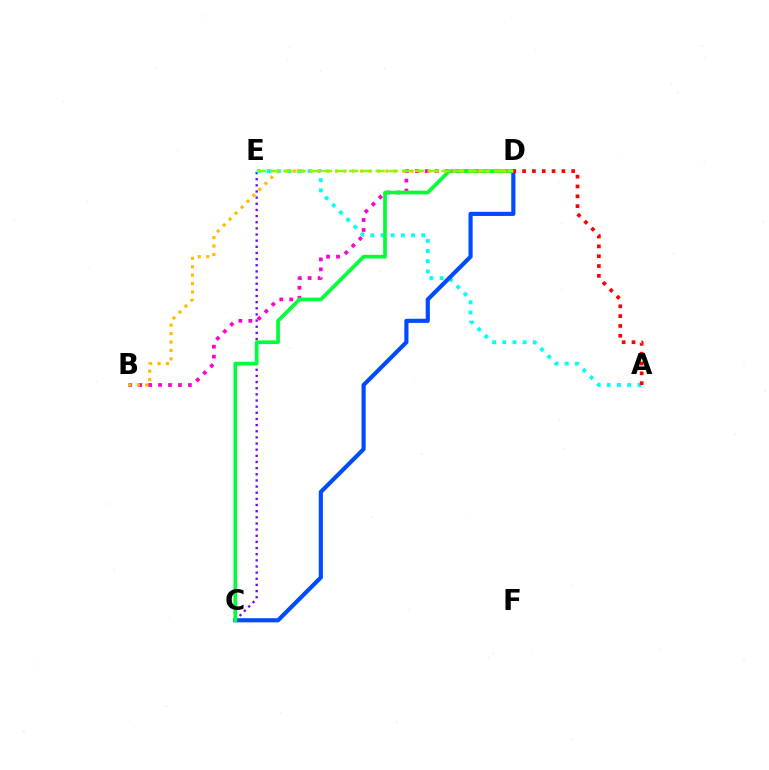{('C', 'E'): [{'color': '#7200ff', 'line_style': 'dotted', 'thickness': 1.67}], ('A', 'E'): [{'color': '#00fff6', 'line_style': 'dotted', 'thickness': 2.77}], ('C', 'D'): [{'color': '#004bff', 'line_style': 'solid', 'thickness': 2.98}, {'color': '#00ff39', 'line_style': 'solid', 'thickness': 2.66}], ('B', 'D'): [{'color': '#ff00cf', 'line_style': 'dotted', 'thickness': 2.7}, {'color': '#ffbd00', 'line_style': 'dotted', 'thickness': 2.29}], ('D', 'E'): [{'color': '#84ff00', 'line_style': 'dashed', 'thickness': 1.79}], ('A', 'D'): [{'color': '#ff0000', 'line_style': 'dotted', 'thickness': 2.67}]}